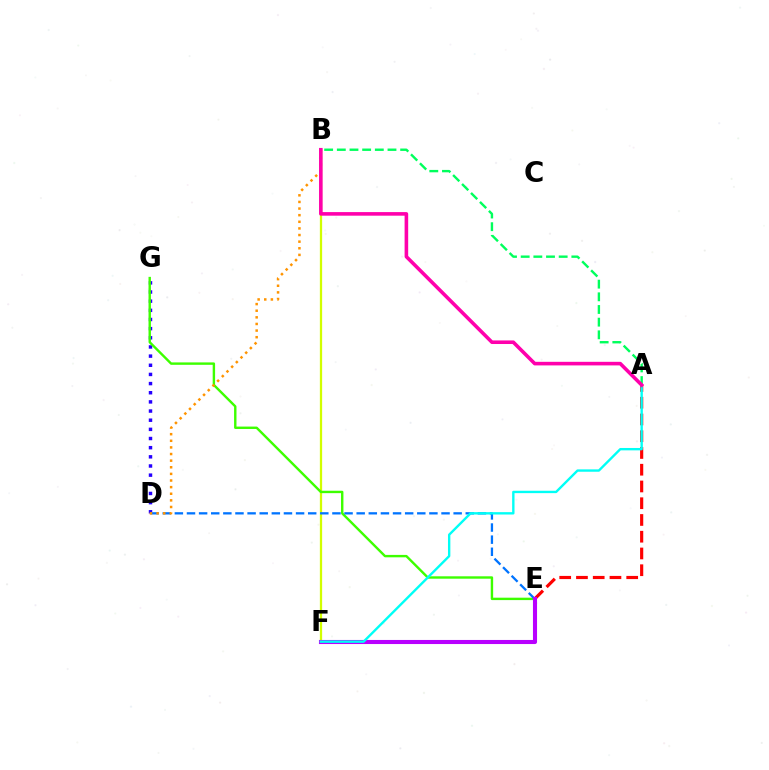{('B', 'F'): [{'color': '#d1ff00', 'line_style': 'solid', 'thickness': 1.63}], ('A', 'E'): [{'color': '#ff0000', 'line_style': 'dashed', 'thickness': 2.28}], ('A', 'B'): [{'color': '#00ff5c', 'line_style': 'dashed', 'thickness': 1.72}, {'color': '#ff00ac', 'line_style': 'solid', 'thickness': 2.58}], ('D', 'G'): [{'color': '#2500ff', 'line_style': 'dotted', 'thickness': 2.49}], ('E', 'G'): [{'color': '#3dff00', 'line_style': 'solid', 'thickness': 1.73}], ('D', 'E'): [{'color': '#0074ff', 'line_style': 'dashed', 'thickness': 1.65}], ('B', 'D'): [{'color': '#ff9400', 'line_style': 'dotted', 'thickness': 1.8}], ('E', 'F'): [{'color': '#b900ff', 'line_style': 'solid', 'thickness': 2.94}], ('A', 'F'): [{'color': '#00fff6', 'line_style': 'solid', 'thickness': 1.71}]}